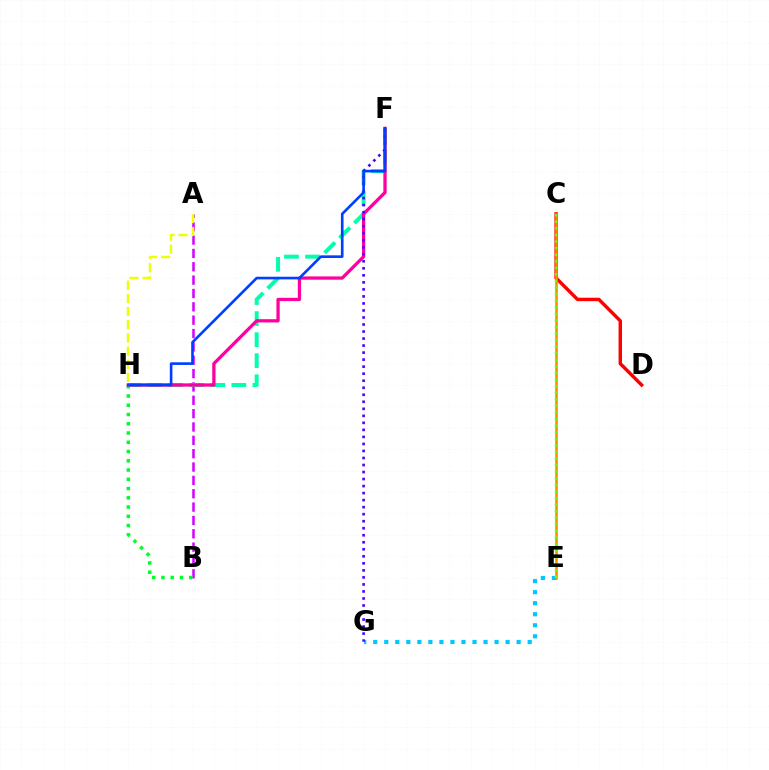{('A', 'B'): [{'color': '#d600ff', 'line_style': 'dashed', 'thickness': 1.81}], ('B', 'H'): [{'color': '#00ff27', 'line_style': 'dotted', 'thickness': 2.51}], ('C', 'D'): [{'color': '#ff0000', 'line_style': 'solid', 'thickness': 2.47}], ('C', 'E'): [{'color': '#ff8800', 'line_style': 'solid', 'thickness': 1.81}, {'color': '#66ff00', 'line_style': 'dotted', 'thickness': 1.79}], ('E', 'G'): [{'color': '#00c7ff', 'line_style': 'dotted', 'thickness': 3.0}], ('F', 'H'): [{'color': '#00ffaf', 'line_style': 'dashed', 'thickness': 2.86}, {'color': '#ff00a0', 'line_style': 'solid', 'thickness': 2.36}, {'color': '#003fff', 'line_style': 'solid', 'thickness': 1.9}], ('F', 'G'): [{'color': '#4f00ff', 'line_style': 'dotted', 'thickness': 1.91}], ('A', 'H'): [{'color': '#eeff00', 'line_style': 'dashed', 'thickness': 1.79}]}